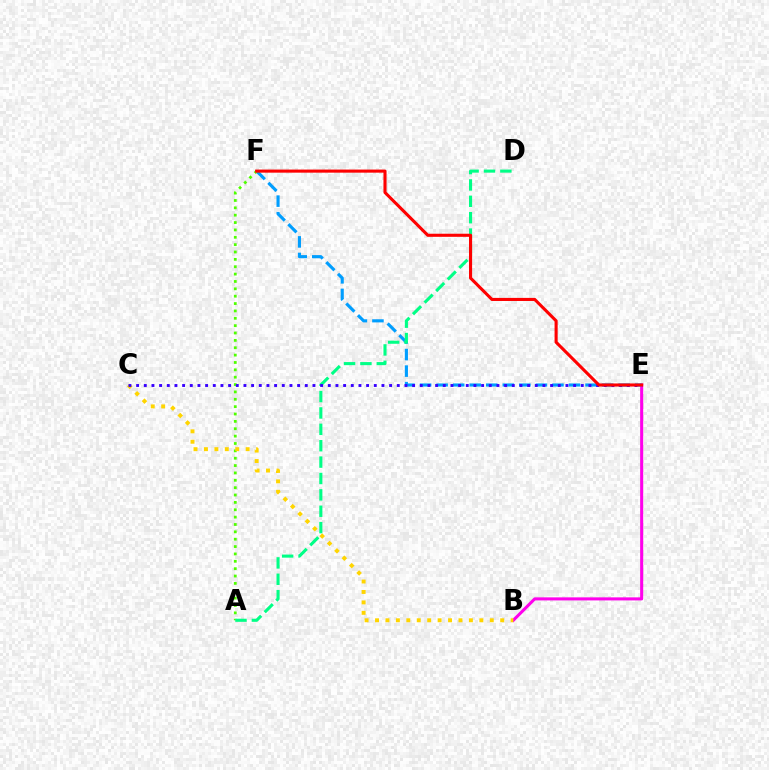{('B', 'E'): [{'color': '#ff00ed', 'line_style': 'solid', 'thickness': 2.2}], ('E', 'F'): [{'color': '#009eff', 'line_style': 'dashed', 'thickness': 2.25}, {'color': '#ff0000', 'line_style': 'solid', 'thickness': 2.22}], ('A', 'F'): [{'color': '#4fff00', 'line_style': 'dotted', 'thickness': 2.0}], ('A', 'D'): [{'color': '#00ff86', 'line_style': 'dashed', 'thickness': 2.23}], ('B', 'C'): [{'color': '#ffd500', 'line_style': 'dotted', 'thickness': 2.83}], ('C', 'E'): [{'color': '#3700ff', 'line_style': 'dotted', 'thickness': 2.08}]}